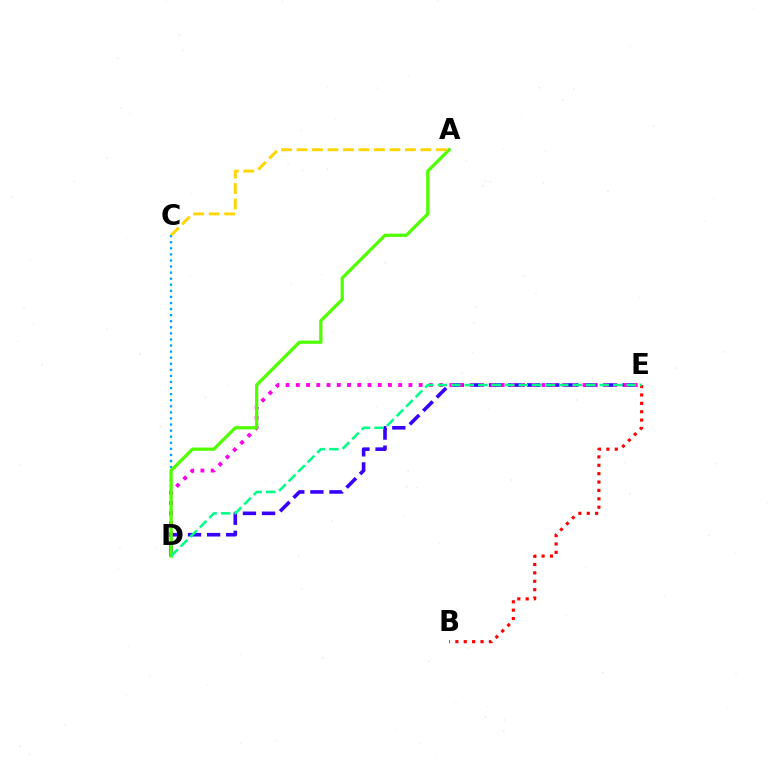{('D', 'E'): [{'color': '#3700ff', 'line_style': 'dashed', 'thickness': 2.59}, {'color': '#ff00ed', 'line_style': 'dotted', 'thickness': 2.78}, {'color': '#00ff86', 'line_style': 'dashed', 'thickness': 1.83}], ('B', 'E'): [{'color': '#ff0000', 'line_style': 'dotted', 'thickness': 2.28}], ('C', 'D'): [{'color': '#009eff', 'line_style': 'dotted', 'thickness': 1.65}], ('A', 'D'): [{'color': '#4fff00', 'line_style': 'solid', 'thickness': 2.34}], ('A', 'C'): [{'color': '#ffd500', 'line_style': 'dashed', 'thickness': 2.1}]}